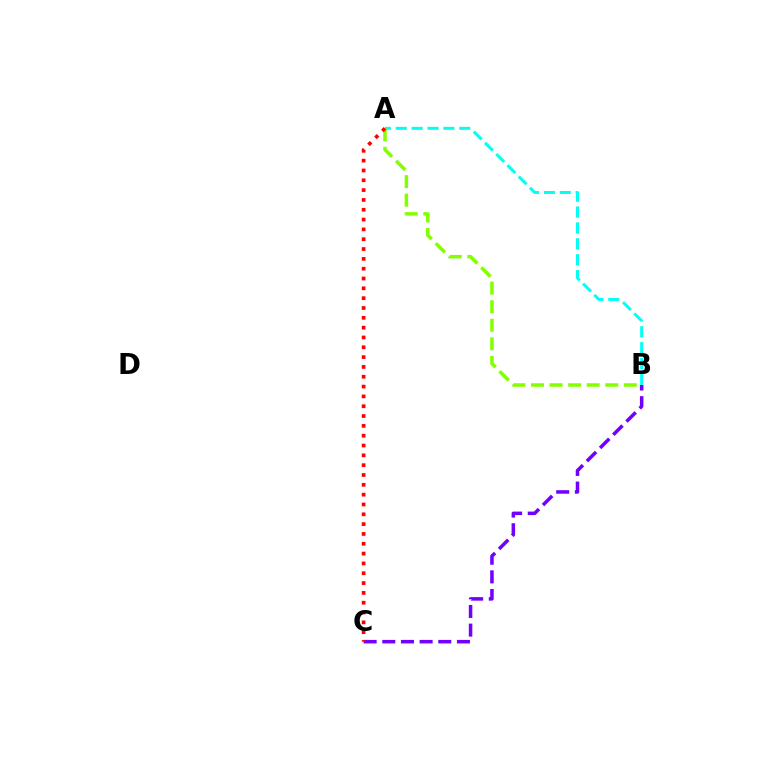{('B', 'C'): [{'color': '#7200ff', 'line_style': 'dashed', 'thickness': 2.54}], ('A', 'B'): [{'color': '#00fff6', 'line_style': 'dashed', 'thickness': 2.16}, {'color': '#84ff00', 'line_style': 'dashed', 'thickness': 2.52}], ('A', 'C'): [{'color': '#ff0000', 'line_style': 'dotted', 'thickness': 2.67}]}